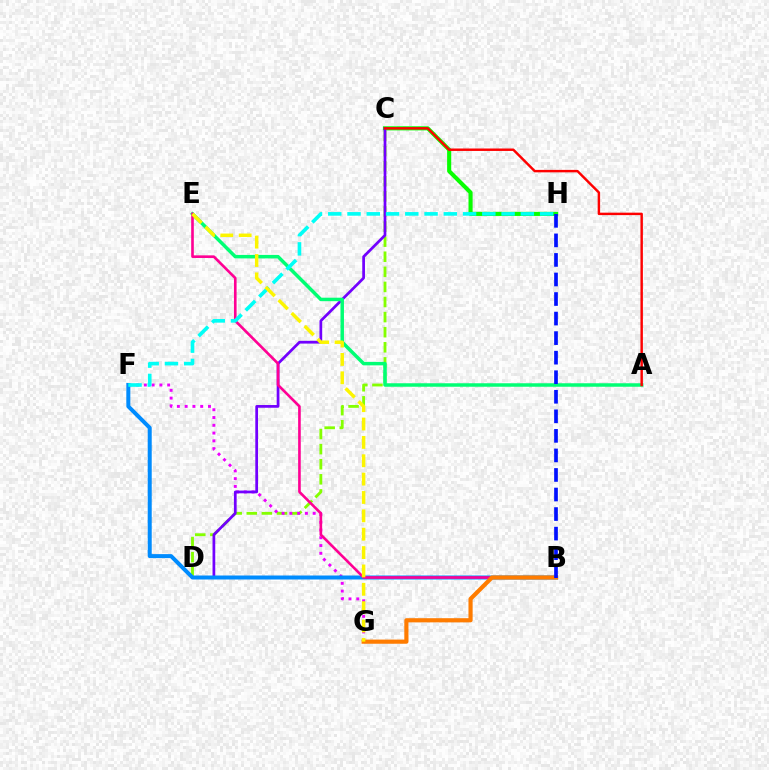{('C', 'H'): [{'color': '#08ff00', 'line_style': 'solid', 'thickness': 2.95}], ('C', 'D'): [{'color': '#84ff00', 'line_style': 'dashed', 'thickness': 2.05}, {'color': '#7200ff', 'line_style': 'solid', 'thickness': 1.97}], ('F', 'G'): [{'color': '#ee00ff', 'line_style': 'dotted', 'thickness': 2.11}], ('A', 'E'): [{'color': '#00ff74', 'line_style': 'solid', 'thickness': 2.51}], ('B', 'F'): [{'color': '#008cff', 'line_style': 'solid', 'thickness': 2.88}], ('B', 'E'): [{'color': '#ff0094', 'line_style': 'solid', 'thickness': 1.89}], ('B', 'G'): [{'color': '#ff7c00', 'line_style': 'solid', 'thickness': 3.0}], ('F', 'H'): [{'color': '#00fff6', 'line_style': 'dashed', 'thickness': 2.62}], ('E', 'G'): [{'color': '#fcf500', 'line_style': 'dashed', 'thickness': 2.49}], ('B', 'H'): [{'color': '#0010ff', 'line_style': 'dashed', 'thickness': 2.66}], ('A', 'C'): [{'color': '#ff0000', 'line_style': 'solid', 'thickness': 1.76}]}